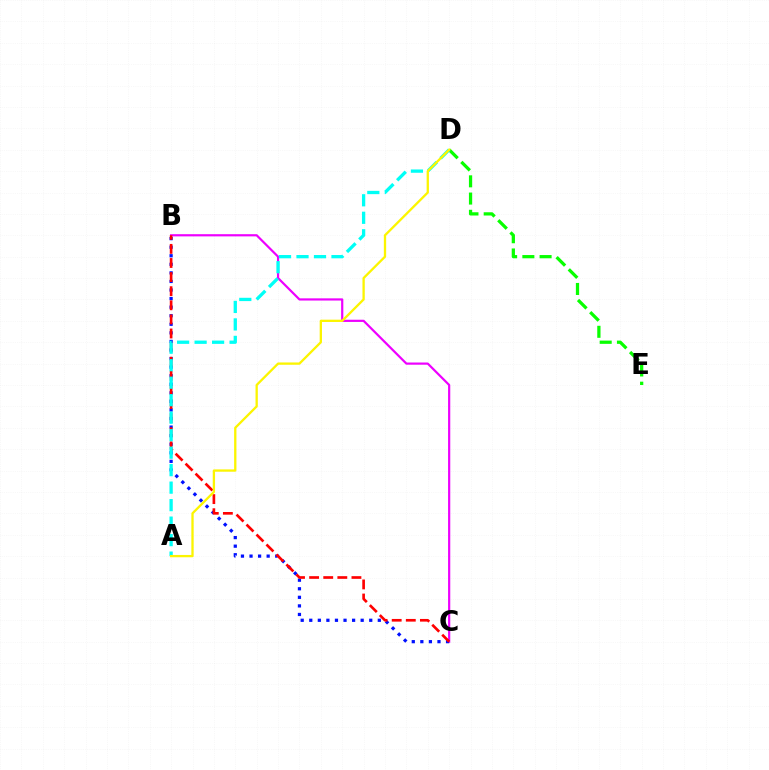{('B', 'C'): [{'color': '#ee00ff', 'line_style': 'solid', 'thickness': 1.58}, {'color': '#0010ff', 'line_style': 'dotted', 'thickness': 2.33}, {'color': '#ff0000', 'line_style': 'dashed', 'thickness': 1.92}], ('D', 'E'): [{'color': '#08ff00', 'line_style': 'dashed', 'thickness': 2.34}], ('A', 'D'): [{'color': '#00fff6', 'line_style': 'dashed', 'thickness': 2.38}, {'color': '#fcf500', 'line_style': 'solid', 'thickness': 1.66}]}